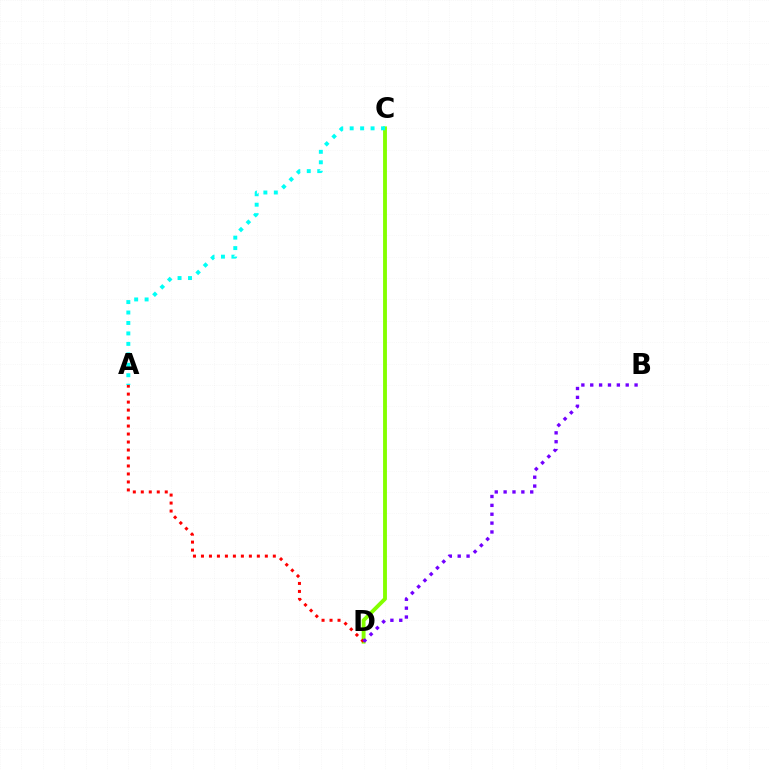{('C', 'D'): [{'color': '#84ff00', 'line_style': 'solid', 'thickness': 2.78}], ('A', 'D'): [{'color': '#ff0000', 'line_style': 'dotted', 'thickness': 2.17}], ('A', 'C'): [{'color': '#00fff6', 'line_style': 'dotted', 'thickness': 2.84}], ('B', 'D'): [{'color': '#7200ff', 'line_style': 'dotted', 'thickness': 2.41}]}